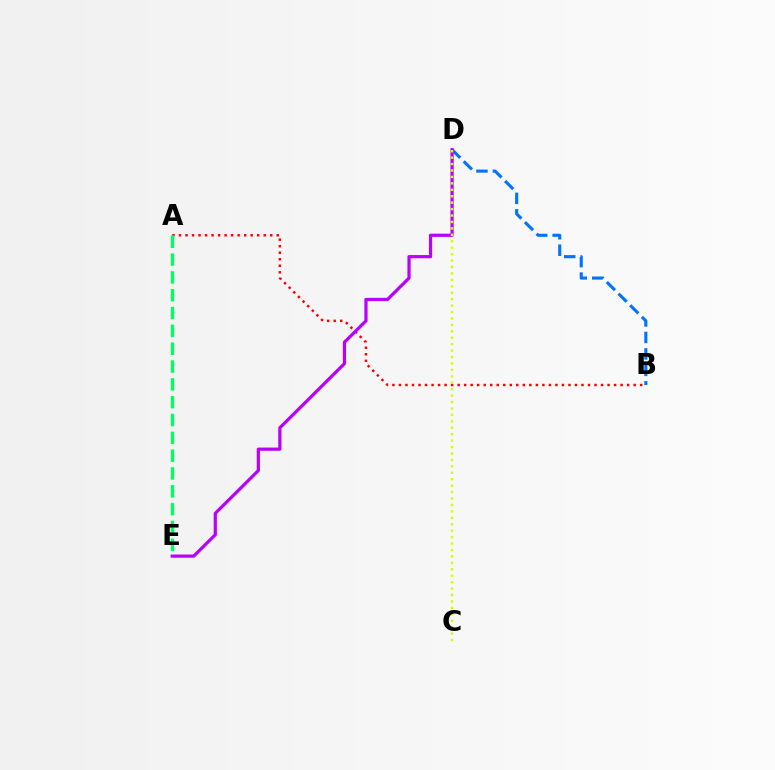{('B', 'D'): [{'color': '#0074ff', 'line_style': 'dashed', 'thickness': 2.24}], ('A', 'B'): [{'color': '#ff0000', 'line_style': 'dotted', 'thickness': 1.77}], ('A', 'E'): [{'color': '#00ff5c', 'line_style': 'dashed', 'thickness': 2.42}], ('D', 'E'): [{'color': '#b900ff', 'line_style': 'solid', 'thickness': 2.31}], ('C', 'D'): [{'color': '#d1ff00', 'line_style': 'dotted', 'thickness': 1.75}]}